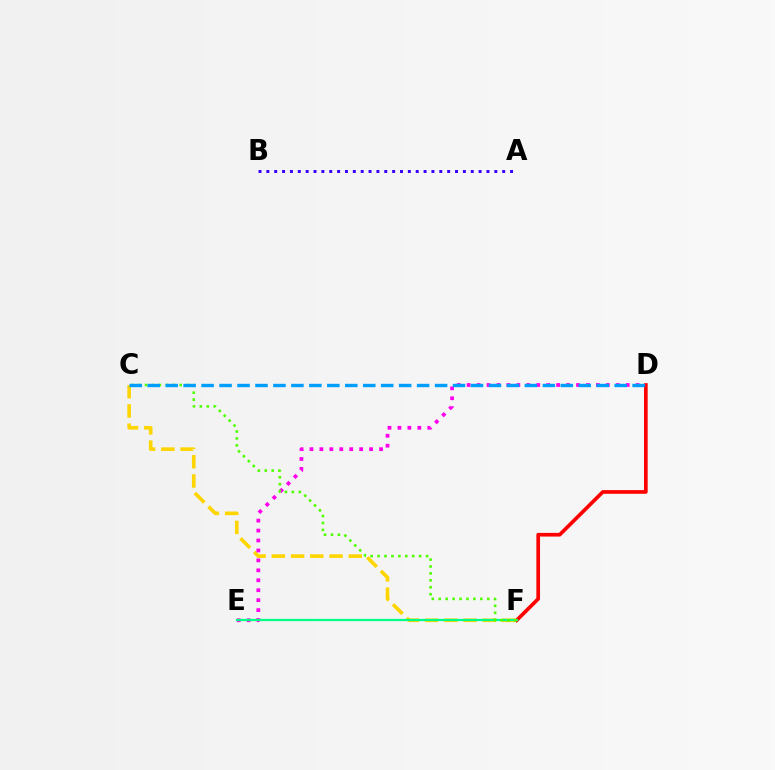{('D', 'F'): [{'color': '#ff0000', 'line_style': 'solid', 'thickness': 2.64}], ('C', 'F'): [{'color': '#ffd500', 'line_style': 'dashed', 'thickness': 2.61}, {'color': '#4fff00', 'line_style': 'dotted', 'thickness': 1.88}], ('D', 'E'): [{'color': '#ff00ed', 'line_style': 'dotted', 'thickness': 2.7}], ('E', 'F'): [{'color': '#00ff86', 'line_style': 'solid', 'thickness': 1.62}], ('A', 'B'): [{'color': '#3700ff', 'line_style': 'dotted', 'thickness': 2.14}], ('C', 'D'): [{'color': '#009eff', 'line_style': 'dashed', 'thickness': 2.44}]}